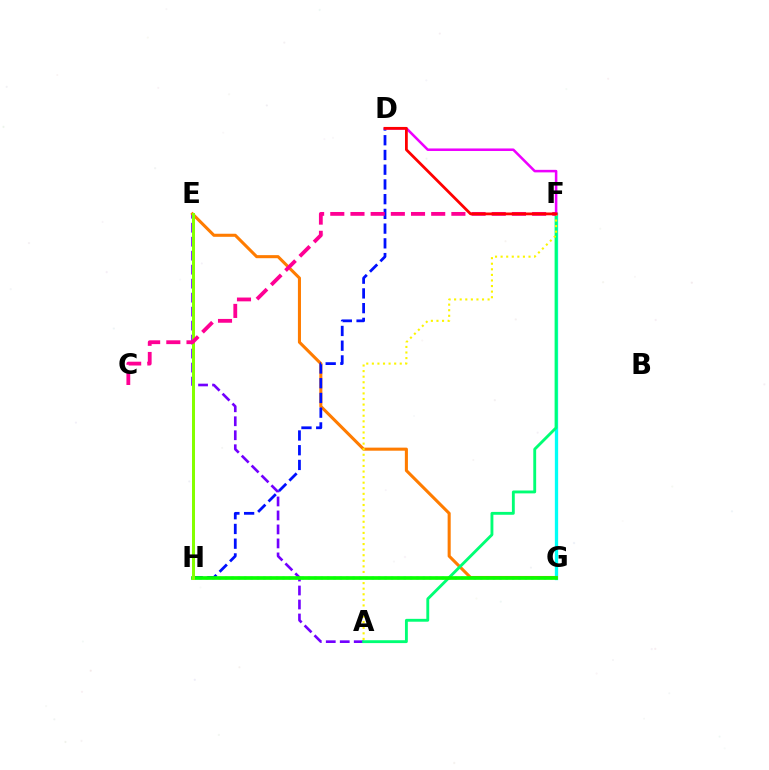{('F', 'G'): [{'color': '#00fff6', 'line_style': 'solid', 'thickness': 2.38}], ('A', 'E'): [{'color': '#7200ff', 'line_style': 'dashed', 'thickness': 1.9}], ('E', 'G'): [{'color': '#ff7c00', 'line_style': 'solid', 'thickness': 2.21}], ('A', 'F'): [{'color': '#00ff74', 'line_style': 'solid', 'thickness': 2.06}, {'color': '#fcf500', 'line_style': 'dotted', 'thickness': 1.52}], ('D', 'H'): [{'color': '#0010ff', 'line_style': 'dashed', 'thickness': 2.0}], ('G', 'H'): [{'color': '#008cff', 'line_style': 'dotted', 'thickness': 1.73}, {'color': '#08ff00', 'line_style': 'solid', 'thickness': 2.64}], ('D', 'F'): [{'color': '#ee00ff', 'line_style': 'solid', 'thickness': 1.82}, {'color': '#ff0000', 'line_style': 'solid', 'thickness': 2.0}], ('E', 'H'): [{'color': '#84ff00', 'line_style': 'solid', 'thickness': 2.17}], ('C', 'F'): [{'color': '#ff0094', 'line_style': 'dashed', 'thickness': 2.74}]}